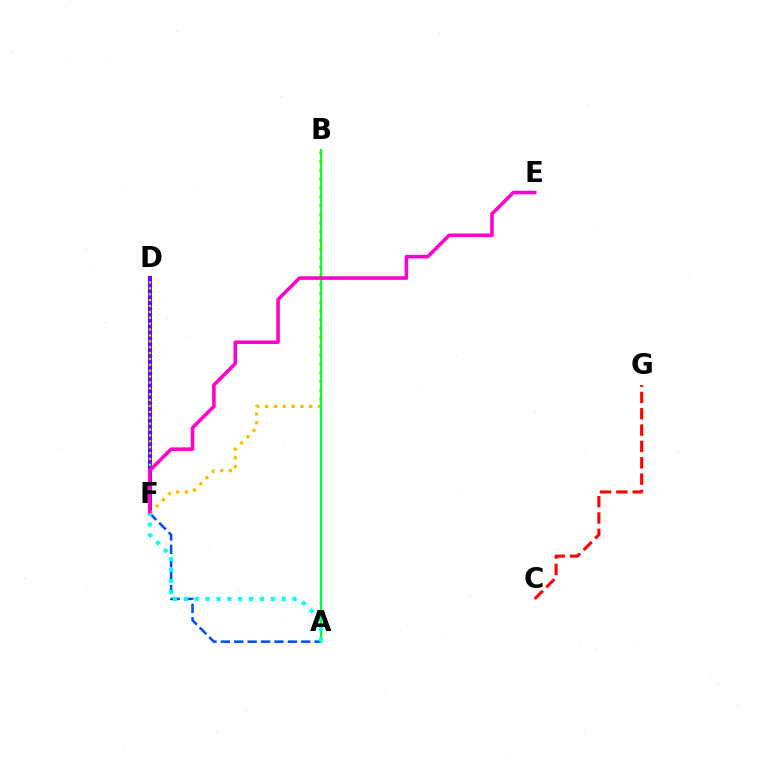{('A', 'F'): [{'color': '#004bff', 'line_style': 'dashed', 'thickness': 1.82}, {'color': '#00fff6', 'line_style': 'dotted', 'thickness': 2.96}], ('D', 'F'): [{'color': '#7200ff', 'line_style': 'solid', 'thickness': 2.9}, {'color': '#84ff00', 'line_style': 'dotted', 'thickness': 1.6}], ('C', 'G'): [{'color': '#ff0000', 'line_style': 'dashed', 'thickness': 2.22}], ('B', 'F'): [{'color': '#ffbd00', 'line_style': 'dotted', 'thickness': 2.39}], ('A', 'B'): [{'color': '#00ff39', 'line_style': 'solid', 'thickness': 1.63}], ('E', 'F'): [{'color': '#ff00cf', 'line_style': 'solid', 'thickness': 2.56}]}